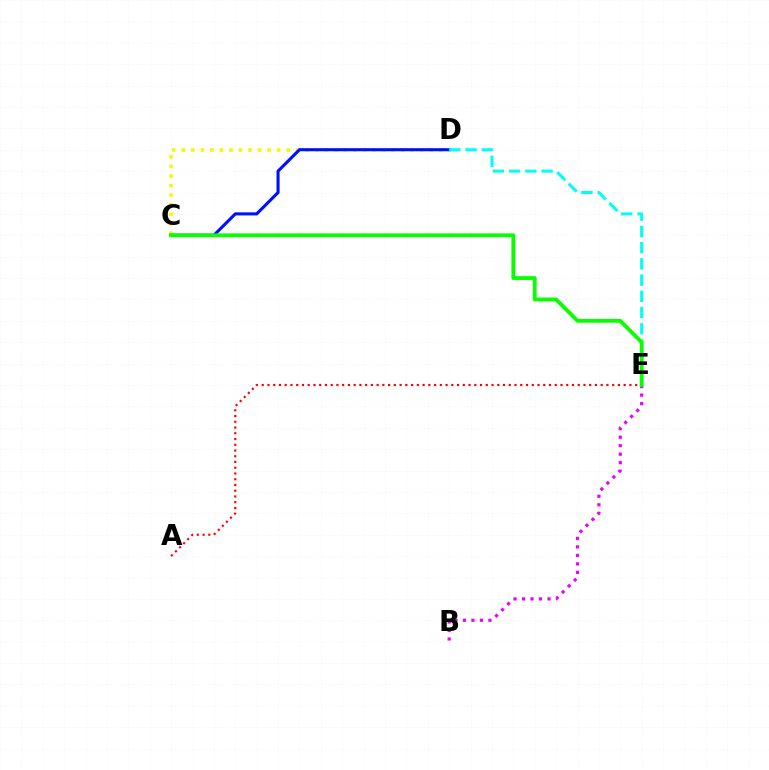{('C', 'D'): [{'color': '#fcf500', 'line_style': 'dotted', 'thickness': 2.59}, {'color': '#0010ff', 'line_style': 'solid', 'thickness': 2.23}], ('B', 'E'): [{'color': '#ee00ff', 'line_style': 'dotted', 'thickness': 2.31}], ('A', 'E'): [{'color': '#ff0000', 'line_style': 'dotted', 'thickness': 1.56}], ('D', 'E'): [{'color': '#00fff6', 'line_style': 'dashed', 'thickness': 2.2}], ('C', 'E'): [{'color': '#08ff00', 'line_style': 'solid', 'thickness': 2.75}]}